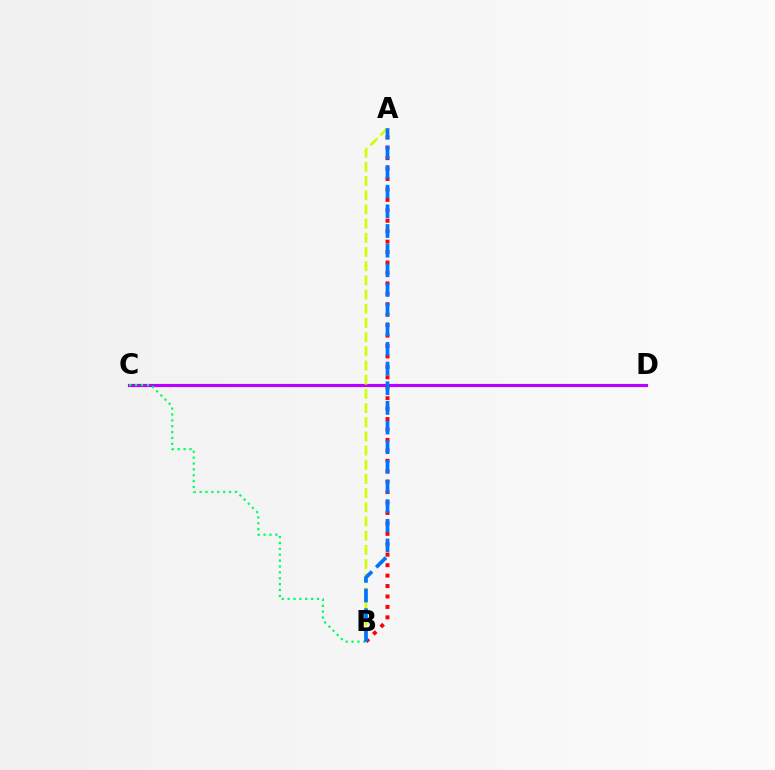{('C', 'D'): [{'color': '#b900ff', 'line_style': 'solid', 'thickness': 2.26}], ('B', 'C'): [{'color': '#00ff5c', 'line_style': 'dotted', 'thickness': 1.6}], ('A', 'B'): [{'color': '#ff0000', 'line_style': 'dotted', 'thickness': 2.84}, {'color': '#d1ff00', 'line_style': 'dashed', 'thickness': 1.93}, {'color': '#0074ff', 'line_style': 'dashed', 'thickness': 2.67}]}